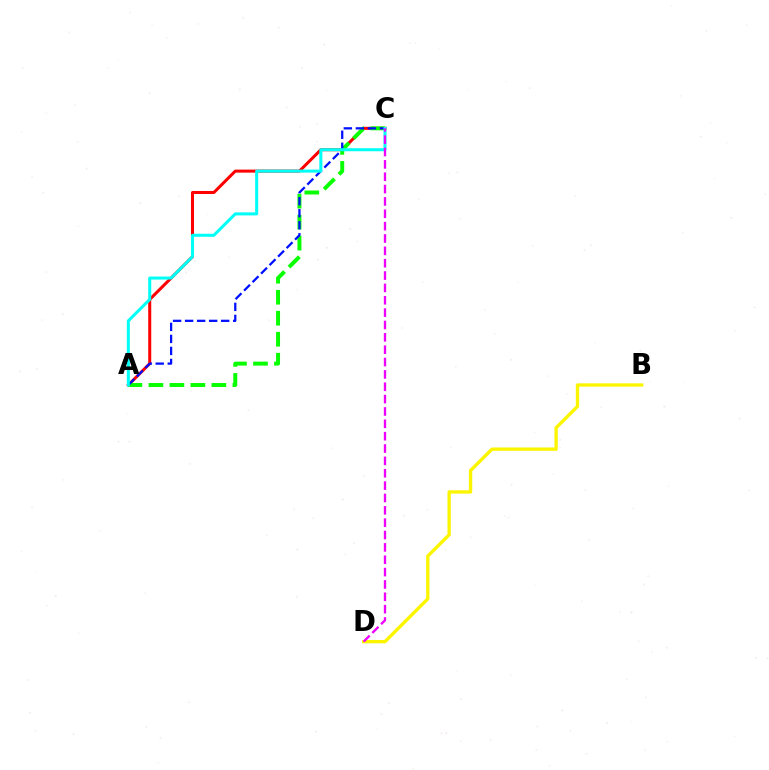{('A', 'C'): [{'color': '#ff0000', 'line_style': 'solid', 'thickness': 2.18}, {'color': '#08ff00', 'line_style': 'dashed', 'thickness': 2.85}, {'color': '#0010ff', 'line_style': 'dashed', 'thickness': 1.63}, {'color': '#00fff6', 'line_style': 'solid', 'thickness': 2.18}], ('B', 'D'): [{'color': '#fcf500', 'line_style': 'solid', 'thickness': 2.4}], ('C', 'D'): [{'color': '#ee00ff', 'line_style': 'dashed', 'thickness': 1.68}]}